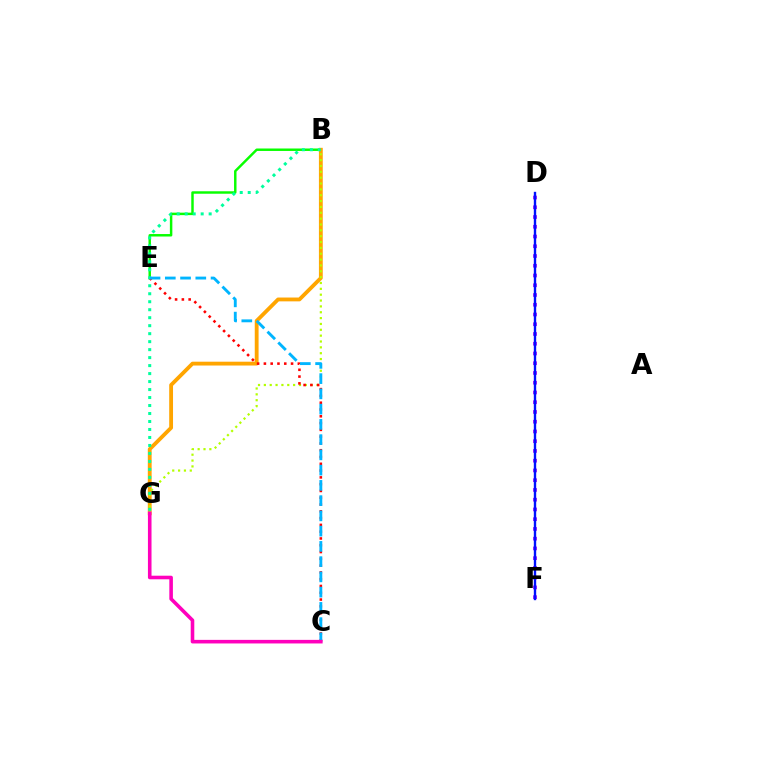{('B', 'E'): [{'color': '#08ff00', 'line_style': 'solid', 'thickness': 1.77}], ('B', 'G'): [{'color': '#ffa500', 'line_style': 'solid', 'thickness': 2.75}, {'color': '#b3ff00', 'line_style': 'dotted', 'thickness': 1.59}, {'color': '#00ff9d', 'line_style': 'dotted', 'thickness': 2.17}], ('D', 'F'): [{'color': '#9b00ff', 'line_style': 'dotted', 'thickness': 2.65}, {'color': '#0010ff', 'line_style': 'solid', 'thickness': 1.7}], ('C', 'E'): [{'color': '#ff0000', 'line_style': 'dotted', 'thickness': 1.84}, {'color': '#00b5ff', 'line_style': 'dashed', 'thickness': 2.07}], ('C', 'G'): [{'color': '#ff00bd', 'line_style': 'solid', 'thickness': 2.58}]}